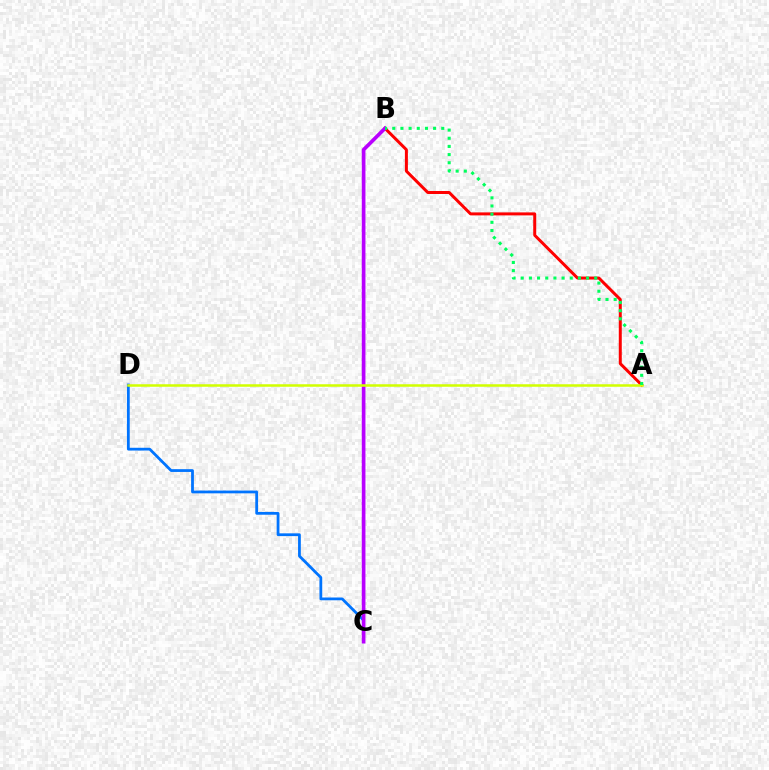{('A', 'B'): [{'color': '#ff0000', 'line_style': 'solid', 'thickness': 2.15}, {'color': '#00ff5c', 'line_style': 'dotted', 'thickness': 2.22}], ('C', 'D'): [{'color': '#0074ff', 'line_style': 'solid', 'thickness': 2.0}], ('B', 'C'): [{'color': '#b900ff', 'line_style': 'solid', 'thickness': 2.64}], ('A', 'D'): [{'color': '#d1ff00', 'line_style': 'solid', 'thickness': 1.81}]}